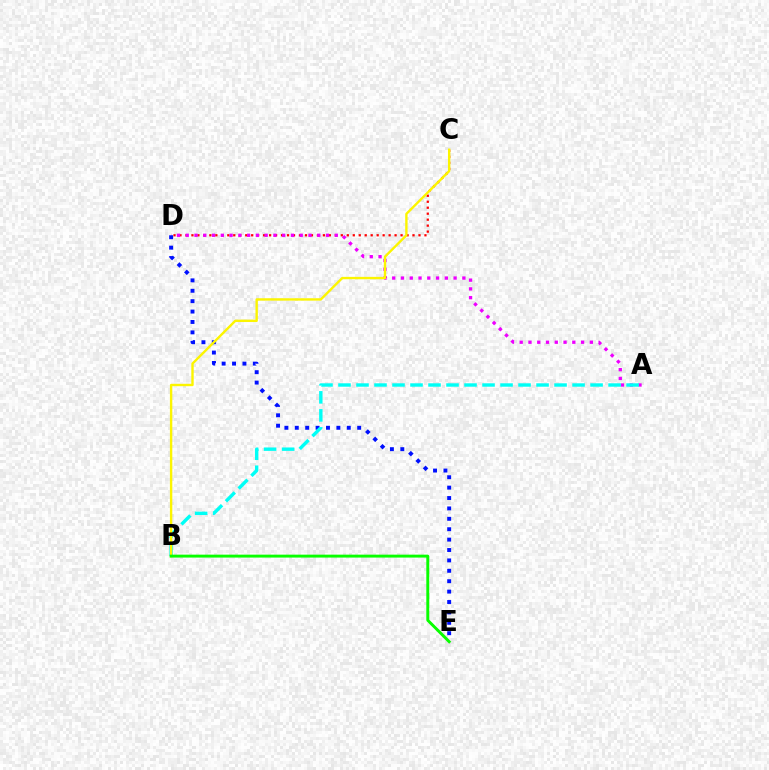{('C', 'D'): [{'color': '#ff0000', 'line_style': 'dotted', 'thickness': 1.62}], ('A', 'D'): [{'color': '#ee00ff', 'line_style': 'dotted', 'thickness': 2.38}], ('D', 'E'): [{'color': '#0010ff', 'line_style': 'dotted', 'thickness': 2.83}], ('A', 'B'): [{'color': '#00fff6', 'line_style': 'dashed', 'thickness': 2.45}], ('B', 'C'): [{'color': '#fcf500', 'line_style': 'solid', 'thickness': 1.72}], ('B', 'E'): [{'color': '#08ff00', 'line_style': 'solid', 'thickness': 2.1}]}